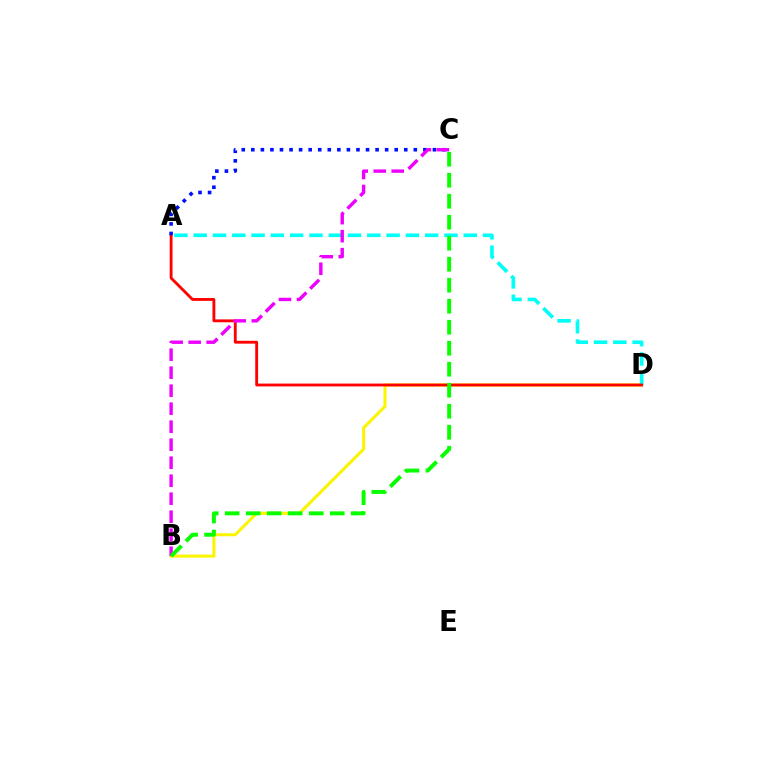{('B', 'D'): [{'color': '#fcf500', 'line_style': 'solid', 'thickness': 2.19}], ('A', 'D'): [{'color': '#00fff6', 'line_style': 'dashed', 'thickness': 2.62}, {'color': '#ff0000', 'line_style': 'solid', 'thickness': 2.05}], ('A', 'C'): [{'color': '#0010ff', 'line_style': 'dotted', 'thickness': 2.6}], ('B', 'C'): [{'color': '#ee00ff', 'line_style': 'dashed', 'thickness': 2.45}, {'color': '#08ff00', 'line_style': 'dashed', 'thickness': 2.85}]}